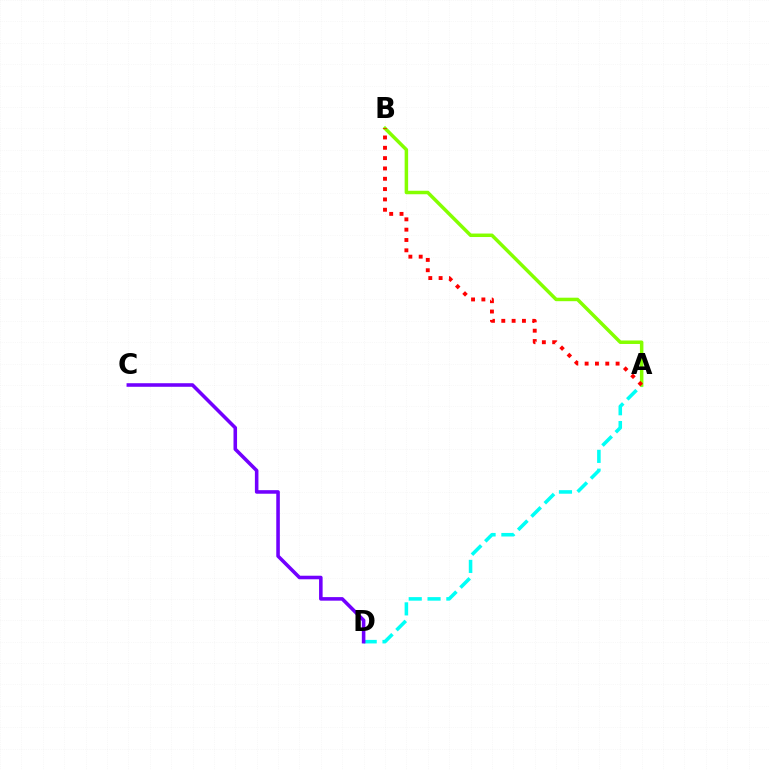{('A', 'D'): [{'color': '#00fff6', 'line_style': 'dashed', 'thickness': 2.56}], ('C', 'D'): [{'color': '#7200ff', 'line_style': 'solid', 'thickness': 2.56}], ('A', 'B'): [{'color': '#84ff00', 'line_style': 'solid', 'thickness': 2.51}, {'color': '#ff0000', 'line_style': 'dotted', 'thickness': 2.81}]}